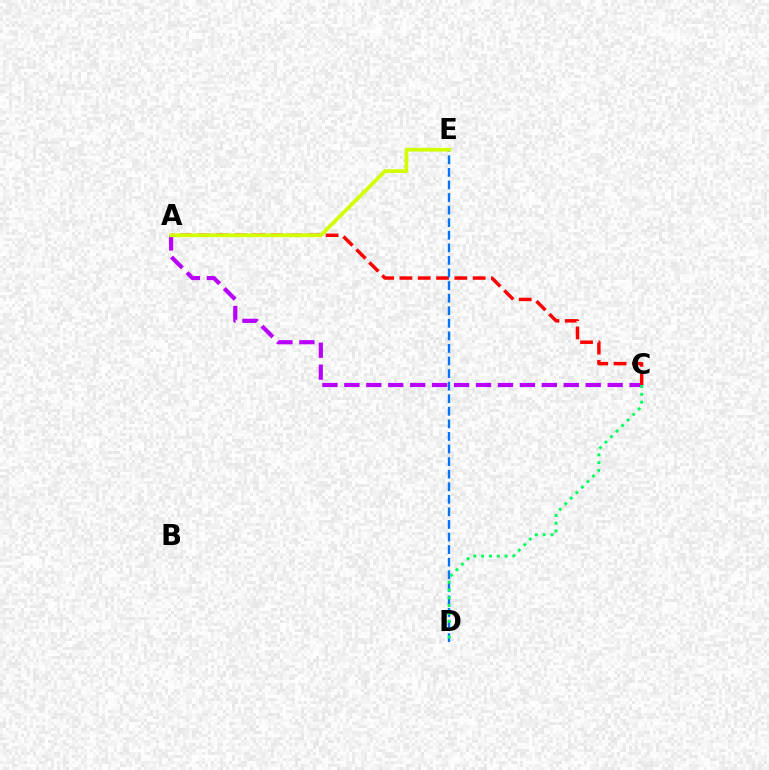{('A', 'C'): [{'color': '#b900ff', 'line_style': 'dashed', 'thickness': 2.98}, {'color': '#ff0000', 'line_style': 'dashed', 'thickness': 2.49}], ('D', 'E'): [{'color': '#0074ff', 'line_style': 'dashed', 'thickness': 1.71}], ('C', 'D'): [{'color': '#00ff5c', 'line_style': 'dotted', 'thickness': 2.13}], ('A', 'E'): [{'color': '#d1ff00', 'line_style': 'solid', 'thickness': 2.68}]}